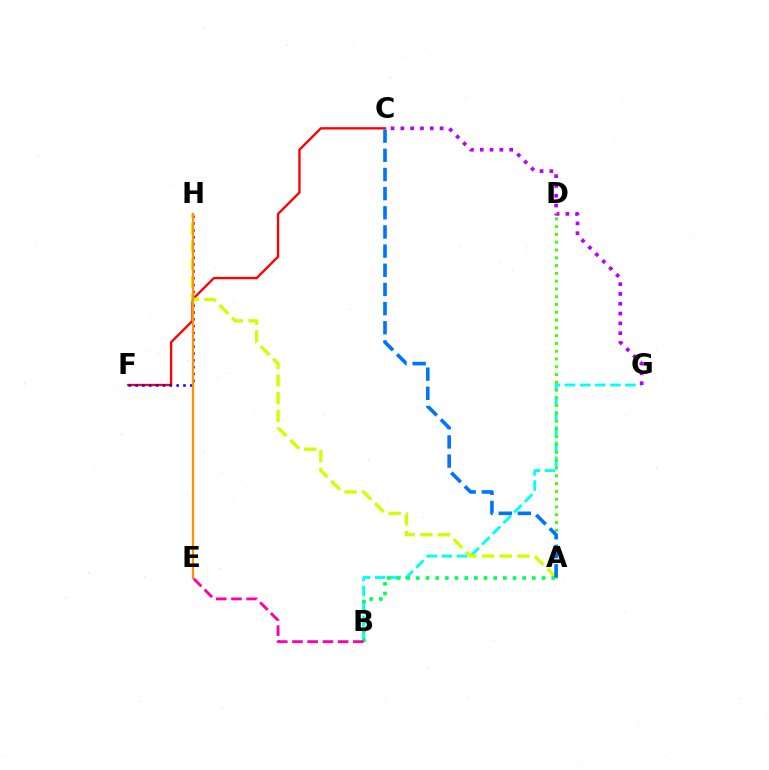{('C', 'F'): [{'color': '#ff0000', 'line_style': 'solid', 'thickness': 1.68}], ('B', 'G'): [{'color': '#00fff6', 'line_style': 'dashed', 'thickness': 2.05}], ('F', 'H'): [{'color': '#2500ff', 'line_style': 'dotted', 'thickness': 1.86}], ('C', 'G'): [{'color': '#b900ff', 'line_style': 'dotted', 'thickness': 2.66}], ('A', 'H'): [{'color': '#d1ff00', 'line_style': 'dashed', 'thickness': 2.4}], ('A', 'D'): [{'color': '#3dff00', 'line_style': 'dotted', 'thickness': 2.12}], ('A', 'B'): [{'color': '#00ff5c', 'line_style': 'dotted', 'thickness': 2.63}], ('E', 'H'): [{'color': '#ff9400', 'line_style': 'solid', 'thickness': 1.61}], ('A', 'C'): [{'color': '#0074ff', 'line_style': 'dashed', 'thickness': 2.6}], ('B', 'E'): [{'color': '#ff00ac', 'line_style': 'dashed', 'thickness': 2.07}]}